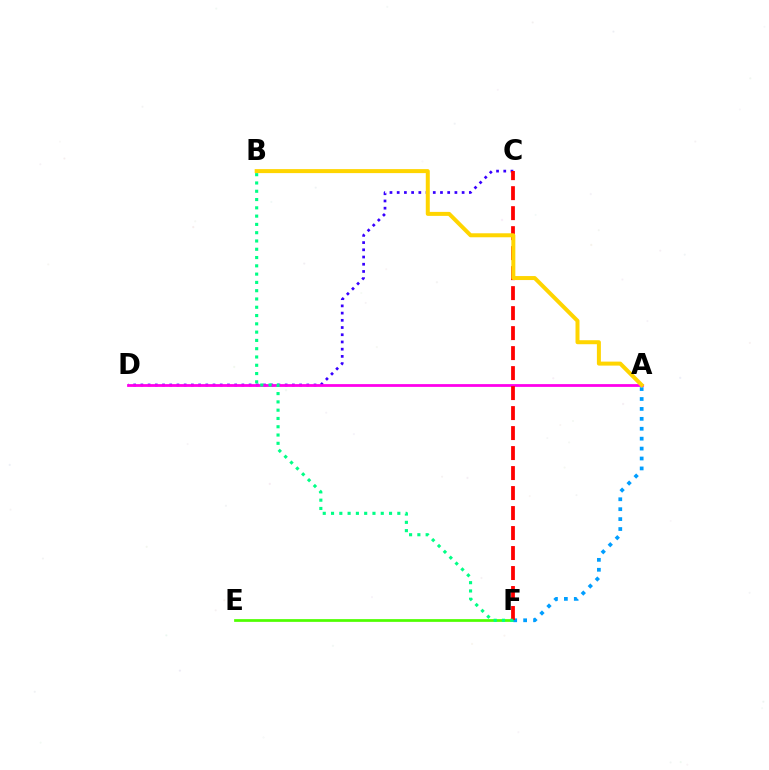{('E', 'F'): [{'color': '#4fff00', 'line_style': 'solid', 'thickness': 1.96}], ('C', 'D'): [{'color': '#3700ff', 'line_style': 'dotted', 'thickness': 1.96}], ('A', 'D'): [{'color': '#ff00ed', 'line_style': 'solid', 'thickness': 2.0}], ('A', 'F'): [{'color': '#009eff', 'line_style': 'dotted', 'thickness': 2.7}], ('C', 'F'): [{'color': '#ff0000', 'line_style': 'dashed', 'thickness': 2.72}], ('A', 'B'): [{'color': '#ffd500', 'line_style': 'solid', 'thickness': 2.88}], ('B', 'F'): [{'color': '#00ff86', 'line_style': 'dotted', 'thickness': 2.25}]}